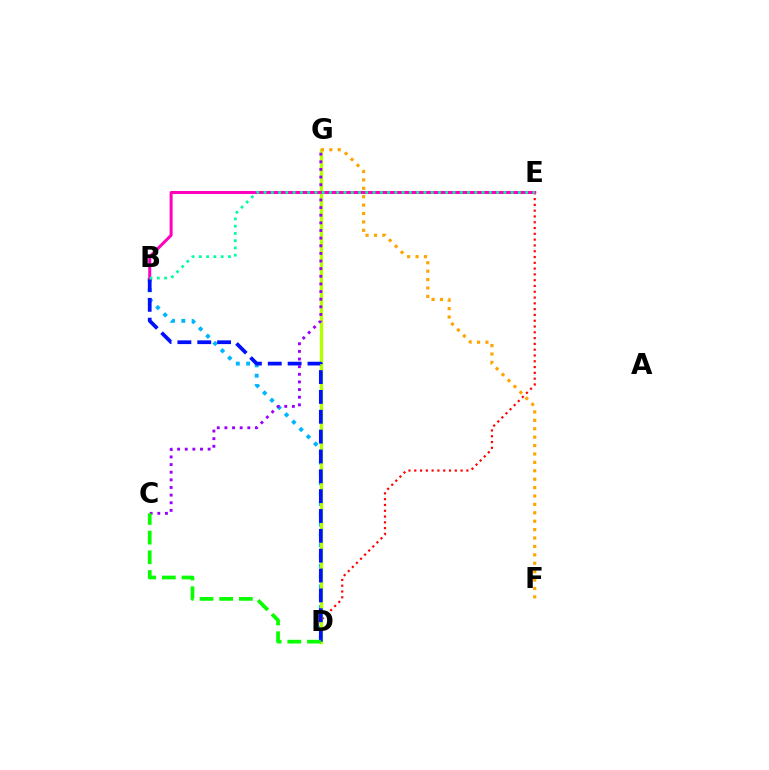{('D', 'E'): [{'color': '#ff0000', 'line_style': 'dotted', 'thickness': 1.57}], ('B', 'D'): [{'color': '#00b5ff', 'line_style': 'dotted', 'thickness': 2.8}, {'color': '#0010ff', 'line_style': 'dashed', 'thickness': 2.7}], ('D', 'G'): [{'color': '#b3ff00', 'line_style': 'solid', 'thickness': 2.39}], ('C', 'G'): [{'color': '#9b00ff', 'line_style': 'dotted', 'thickness': 2.07}], ('C', 'D'): [{'color': '#08ff00', 'line_style': 'dashed', 'thickness': 2.67}], ('F', 'G'): [{'color': '#ffa500', 'line_style': 'dotted', 'thickness': 2.28}], ('B', 'E'): [{'color': '#ff00bd', 'line_style': 'solid', 'thickness': 2.16}, {'color': '#00ff9d', 'line_style': 'dotted', 'thickness': 1.97}]}